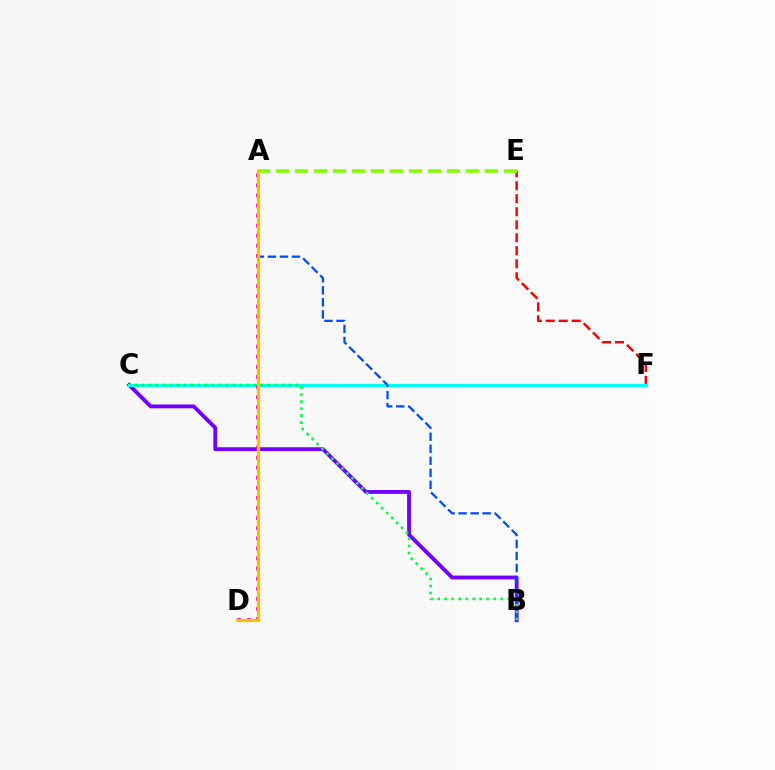{('E', 'F'): [{'color': '#ff0000', 'line_style': 'dashed', 'thickness': 1.77}], ('B', 'C'): [{'color': '#7200ff', 'line_style': 'solid', 'thickness': 2.77}, {'color': '#00ff39', 'line_style': 'dotted', 'thickness': 1.9}], ('C', 'F'): [{'color': '#00fff6', 'line_style': 'solid', 'thickness': 2.26}], ('A', 'D'): [{'color': '#ff00cf', 'line_style': 'dotted', 'thickness': 2.74}, {'color': '#ffbd00', 'line_style': 'solid', 'thickness': 2.3}], ('A', 'B'): [{'color': '#004bff', 'line_style': 'dashed', 'thickness': 1.63}], ('A', 'E'): [{'color': '#84ff00', 'line_style': 'dashed', 'thickness': 2.58}]}